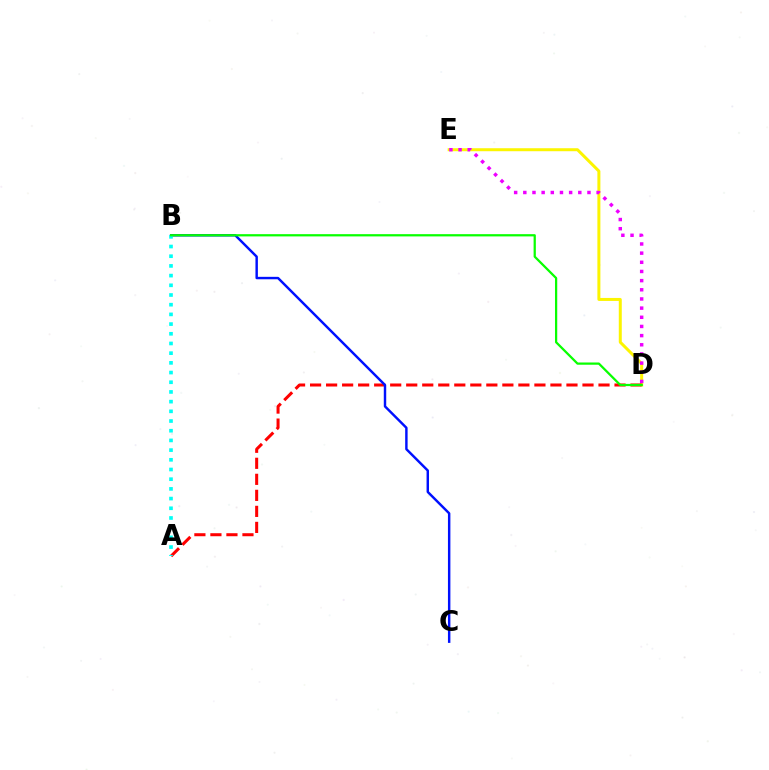{('D', 'E'): [{'color': '#fcf500', 'line_style': 'solid', 'thickness': 2.16}, {'color': '#ee00ff', 'line_style': 'dotted', 'thickness': 2.49}], ('A', 'D'): [{'color': '#ff0000', 'line_style': 'dashed', 'thickness': 2.18}], ('B', 'C'): [{'color': '#0010ff', 'line_style': 'solid', 'thickness': 1.76}], ('A', 'B'): [{'color': '#00fff6', 'line_style': 'dotted', 'thickness': 2.63}], ('B', 'D'): [{'color': '#08ff00', 'line_style': 'solid', 'thickness': 1.62}]}